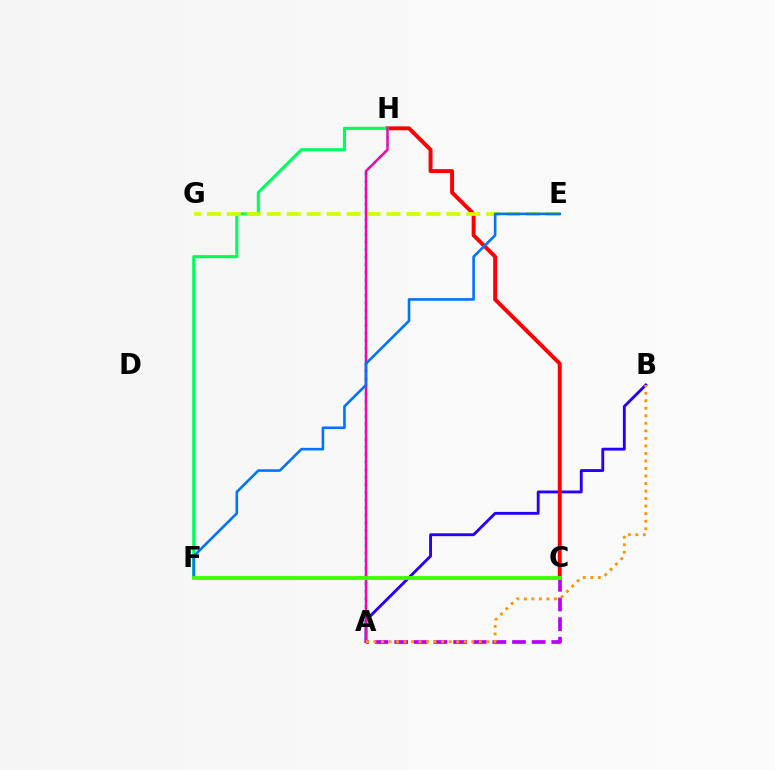{('A', 'C'): [{'color': '#b900ff', 'line_style': 'dashed', 'thickness': 2.67}], ('A', 'B'): [{'color': '#2500ff', 'line_style': 'solid', 'thickness': 2.06}, {'color': '#ff9400', 'line_style': 'dotted', 'thickness': 2.04}], ('C', 'H'): [{'color': '#ff0000', 'line_style': 'solid', 'thickness': 2.83}], ('A', 'H'): [{'color': '#00fff6', 'line_style': 'dotted', 'thickness': 2.06}, {'color': '#ff00ac', 'line_style': 'solid', 'thickness': 1.76}], ('F', 'H'): [{'color': '#00ff5c', 'line_style': 'solid', 'thickness': 2.22}], ('E', 'G'): [{'color': '#d1ff00', 'line_style': 'dashed', 'thickness': 2.71}], ('E', 'F'): [{'color': '#0074ff', 'line_style': 'solid', 'thickness': 1.88}], ('C', 'F'): [{'color': '#3dff00', 'line_style': 'solid', 'thickness': 2.74}]}